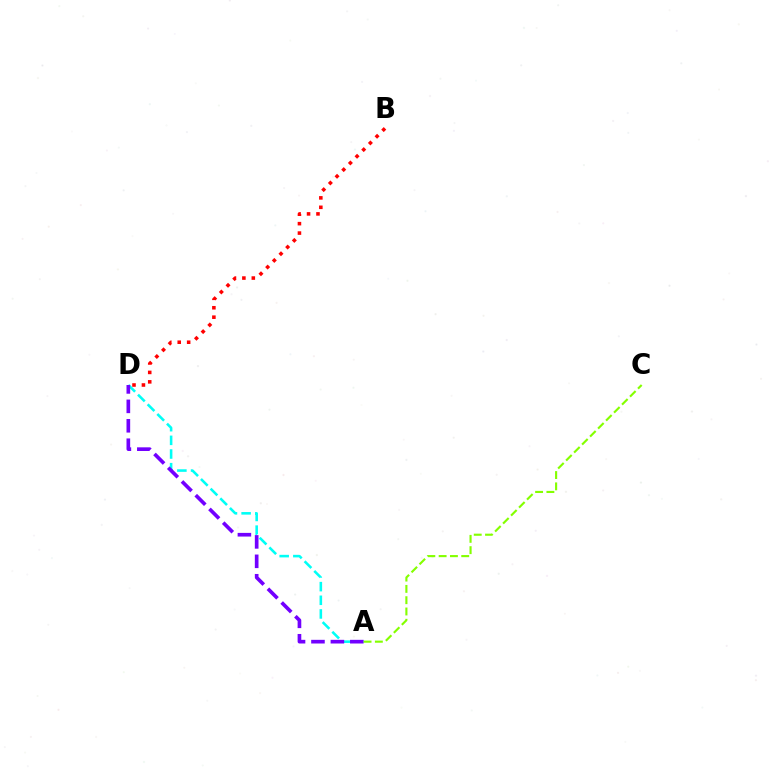{('A', 'D'): [{'color': '#00fff6', 'line_style': 'dashed', 'thickness': 1.86}, {'color': '#7200ff', 'line_style': 'dashed', 'thickness': 2.64}], ('A', 'C'): [{'color': '#84ff00', 'line_style': 'dashed', 'thickness': 1.53}], ('B', 'D'): [{'color': '#ff0000', 'line_style': 'dotted', 'thickness': 2.56}]}